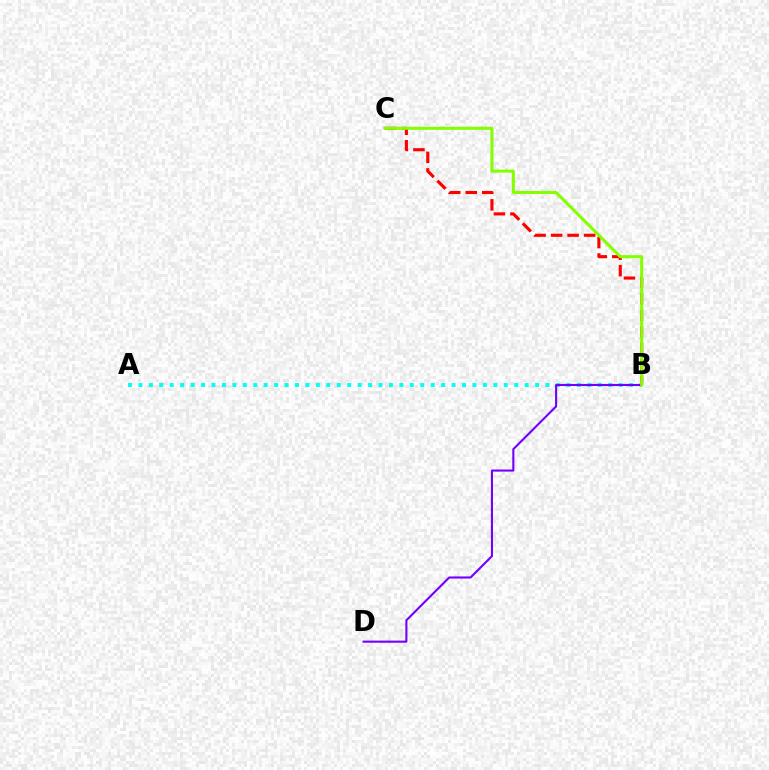{('B', 'C'): [{'color': '#ff0000', 'line_style': 'dashed', 'thickness': 2.24}, {'color': '#84ff00', 'line_style': 'solid', 'thickness': 2.18}], ('A', 'B'): [{'color': '#00fff6', 'line_style': 'dotted', 'thickness': 2.84}], ('B', 'D'): [{'color': '#7200ff', 'line_style': 'solid', 'thickness': 1.51}]}